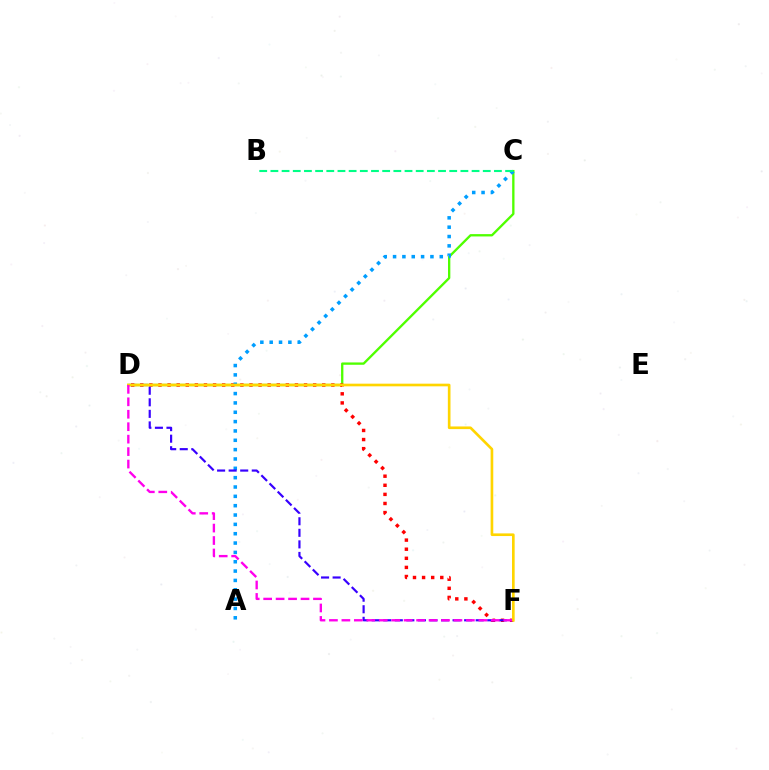{('C', 'D'): [{'color': '#4fff00', 'line_style': 'solid', 'thickness': 1.68}], ('D', 'F'): [{'color': '#ff0000', 'line_style': 'dotted', 'thickness': 2.47}, {'color': '#3700ff', 'line_style': 'dashed', 'thickness': 1.57}, {'color': '#ffd500', 'line_style': 'solid', 'thickness': 1.91}, {'color': '#ff00ed', 'line_style': 'dashed', 'thickness': 1.69}], ('A', 'C'): [{'color': '#009eff', 'line_style': 'dotted', 'thickness': 2.54}], ('B', 'C'): [{'color': '#00ff86', 'line_style': 'dashed', 'thickness': 1.52}]}